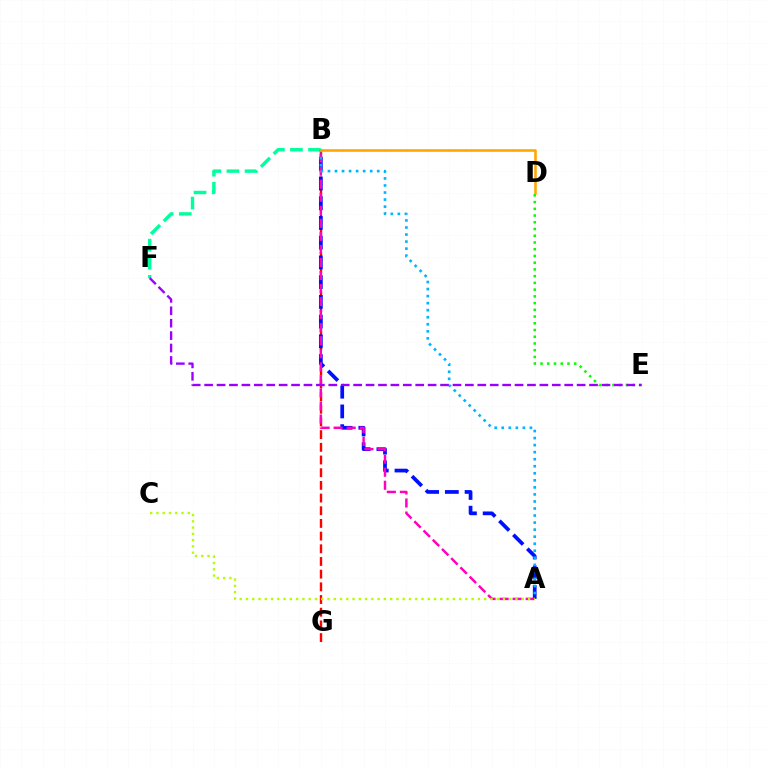{('B', 'G'): [{'color': '#ff0000', 'line_style': 'dashed', 'thickness': 1.72}], ('A', 'B'): [{'color': '#0010ff', 'line_style': 'dashed', 'thickness': 2.68}, {'color': '#ff00bd', 'line_style': 'dashed', 'thickness': 1.77}, {'color': '#00b5ff', 'line_style': 'dotted', 'thickness': 1.91}], ('B', 'F'): [{'color': '#00ff9d', 'line_style': 'dashed', 'thickness': 2.46}], ('B', 'D'): [{'color': '#ffa500', 'line_style': 'solid', 'thickness': 1.85}], ('D', 'E'): [{'color': '#08ff00', 'line_style': 'dotted', 'thickness': 1.83}], ('A', 'C'): [{'color': '#b3ff00', 'line_style': 'dotted', 'thickness': 1.7}], ('E', 'F'): [{'color': '#9b00ff', 'line_style': 'dashed', 'thickness': 1.69}]}